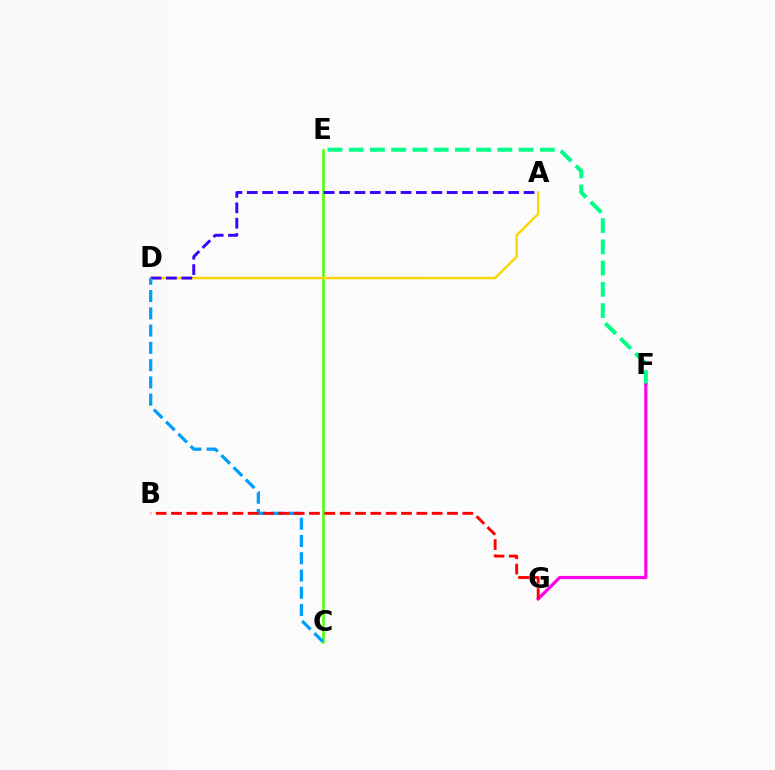{('C', 'E'): [{'color': '#4fff00', 'line_style': 'solid', 'thickness': 1.84}], ('A', 'D'): [{'color': '#ffd500', 'line_style': 'solid', 'thickness': 1.74}, {'color': '#3700ff', 'line_style': 'dashed', 'thickness': 2.09}], ('E', 'F'): [{'color': '#00ff86', 'line_style': 'dashed', 'thickness': 2.89}], ('F', 'G'): [{'color': '#ff00ed', 'line_style': 'solid', 'thickness': 2.3}], ('C', 'D'): [{'color': '#009eff', 'line_style': 'dashed', 'thickness': 2.35}], ('B', 'G'): [{'color': '#ff0000', 'line_style': 'dashed', 'thickness': 2.08}]}